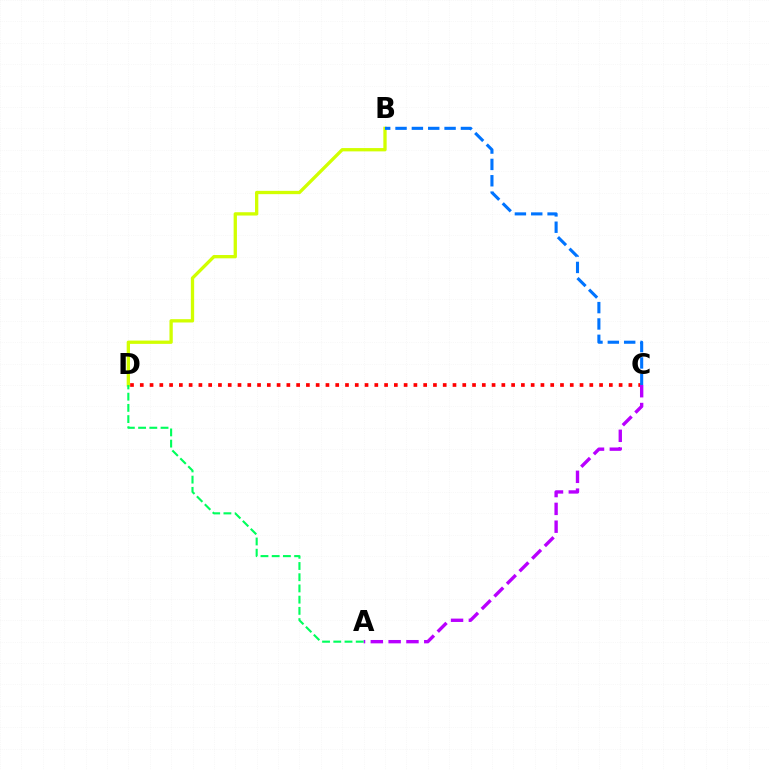{('B', 'D'): [{'color': '#d1ff00', 'line_style': 'solid', 'thickness': 2.38}], ('C', 'D'): [{'color': '#ff0000', 'line_style': 'dotted', 'thickness': 2.66}], ('A', 'C'): [{'color': '#b900ff', 'line_style': 'dashed', 'thickness': 2.42}], ('B', 'C'): [{'color': '#0074ff', 'line_style': 'dashed', 'thickness': 2.22}], ('A', 'D'): [{'color': '#00ff5c', 'line_style': 'dashed', 'thickness': 1.52}]}